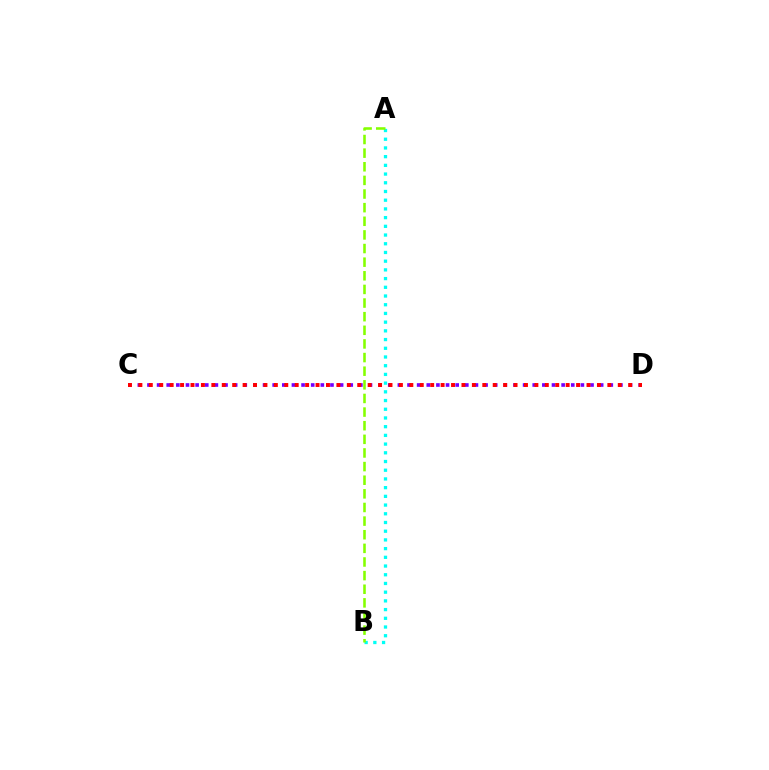{('A', 'B'): [{'color': '#00fff6', 'line_style': 'dotted', 'thickness': 2.37}, {'color': '#84ff00', 'line_style': 'dashed', 'thickness': 1.85}], ('C', 'D'): [{'color': '#7200ff', 'line_style': 'dotted', 'thickness': 2.62}, {'color': '#ff0000', 'line_style': 'dotted', 'thickness': 2.83}]}